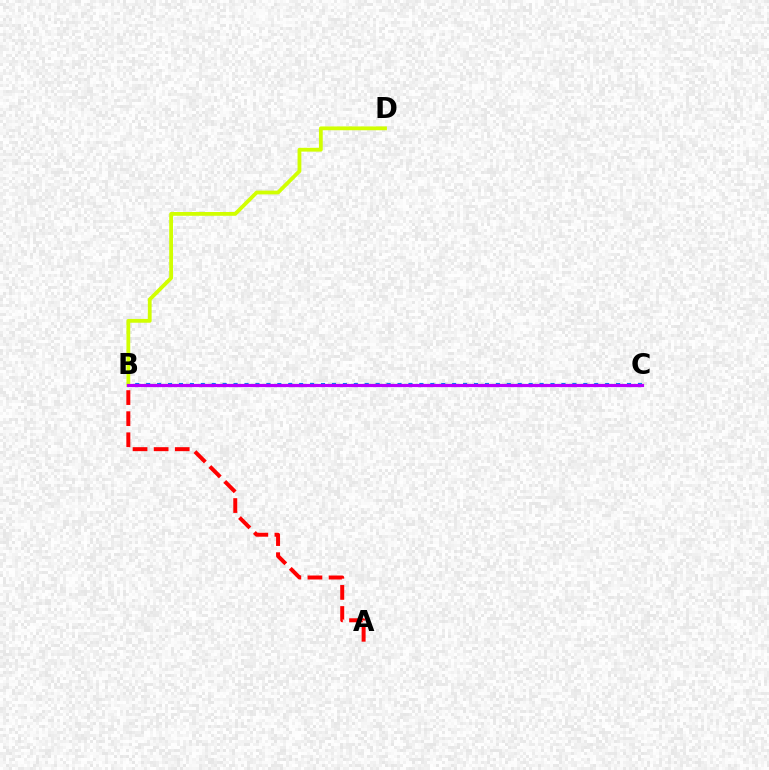{('B', 'C'): [{'color': '#0074ff', 'line_style': 'dotted', 'thickness': 2.97}, {'color': '#00ff5c', 'line_style': 'dotted', 'thickness': 1.6}, {'color': '#b900ff', 'line_style': 'solid', 'thickness': 2.29}], ('A', 'B'): [{'color': '#ff0000', 'line_style': 'dashed', 'thickness': 2.87}], ('B', 'D'): [{'color': '#d1ff00', 'line_style': 'solid', 'thickness': 2.73}]}